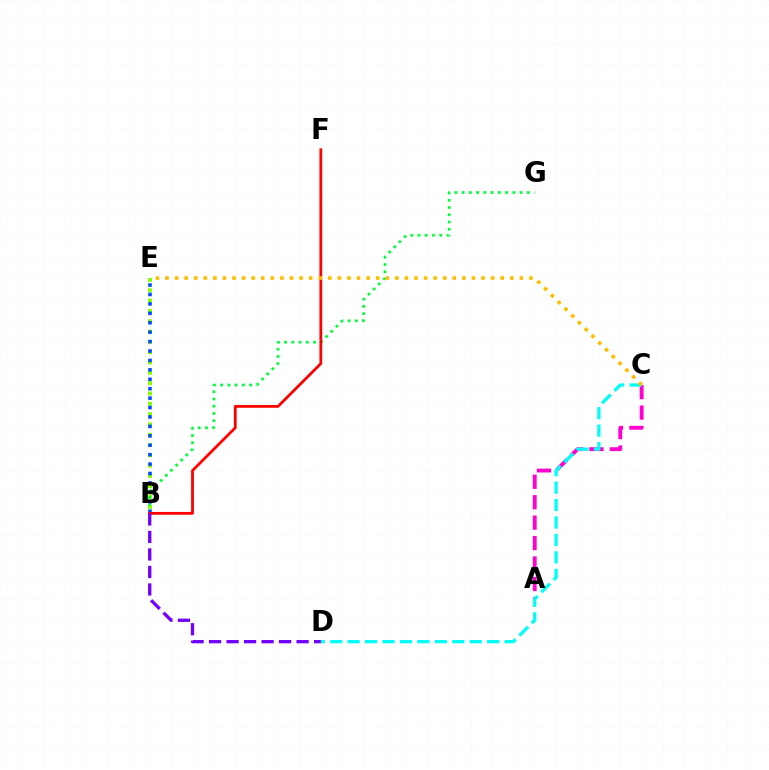{('B', 'E'): [{'color': '#84ff00', 'line_style': 'dotted', 'thickness': 2.8}, {'color': '#004bff', 'line_style': 'dotted', 'thickness': 2.56}], ('A', 'C'): [{'color': '#ff00cf', 'line_style': 'dashed', 'thickness': 2.78}], ('B', 'G'): [{'color': '#00ff39', 'line_style': 'dotted', 'thickness': 1.97}], ('C', 'D'): [{'color': '#00fff6', 'line_style': 'dashed', 'thickness': 2.37}], ('B', 'F'): [{'color': '#ff0000', 'line_style': 'solid', 'thickness': 2.0}], ('B', 'D'): [{'color': '#7200ff', 'line_style': 'dashed', 'thickness': 2.38}], ('C', 'E'): [{'color': '#ffbd00', 'line_style': 'dotted', 'thickness': 2.6}]}